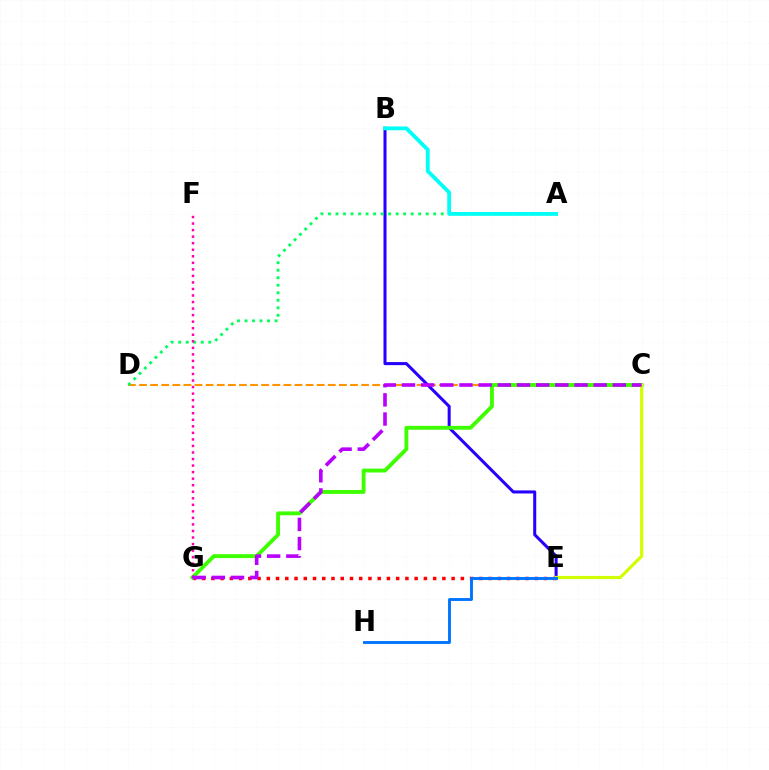{('C', 'D'): [{'color': '#ff9400', 'line_style': 'dashed', 'thickness': 1.51}], ('B', 'E'): [{'color': '#2500ff', 'line_style': 'solid', 'thickness': 2.19}], ('E', 'G'): [{'color': '#ff0000', 'line_style': 'dotted', 'thickness': 2.51}], ('A', 'D'): [{'color': '#00ff5c', 'line_style': 'dotted', 'thickness': 2.04}], ('C', 'G'): [{'color': '#3dff00', 'line_style': 'solid', 'thickness': 2.77}, {'color': '#b900ff', 'line_style': 'dashed', 'thickness': 2.6}], ('C', 'E'): [{'color': '#d1ff00', 'line_style': 'solid', 'thickness': 2.3}], ('A', 'B'): [{'color': '#00fff6', 'line_style': 'solid', 'thickness': 2.76}], ('E', 'H'): [{'color': '#0074ff', 'line_style': 'solid', 'thickness': 2.08}], ('F', 'G'): [{'color': '#ff00ac', 'line_style': 'dotted', 'thickness': 1.78}]}